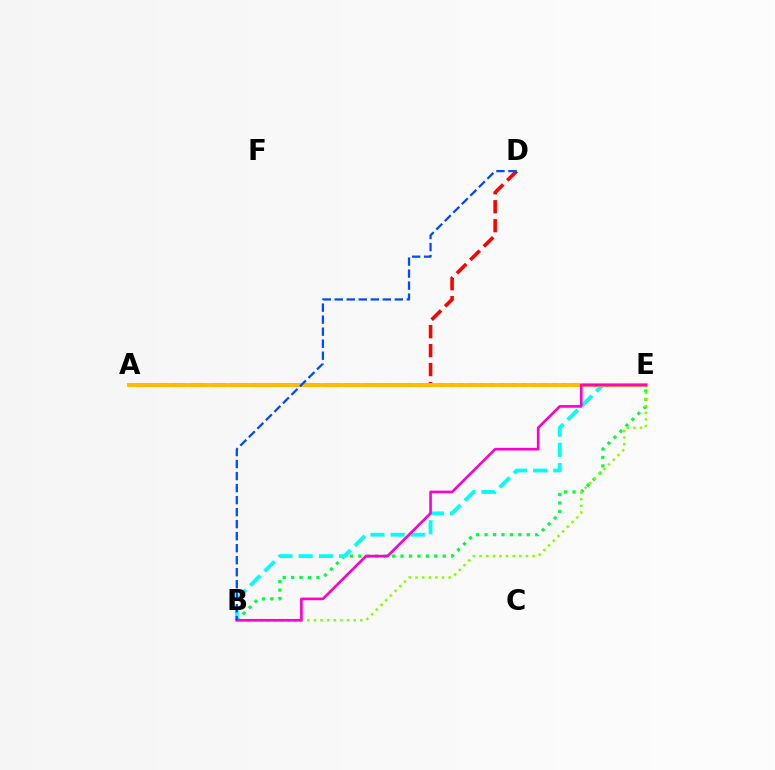{('B', 'E'): [{'color': '#00ff39', 'line_style': 'dotted', 'thickness': 2.29}, {'color': '#84ff00', 'line_style': 'dotted', 'thickness': 1.8}, {'color': '#00fff6', 'line_style': 'dashed', 'thickness': 2.74}, {'color': '#ff00cf', 'line_style': 'solid', 'thickness': 1.91}], ('A', 'D'): [{'color': '#ff0000', 'line_style': 'dashed', 'thickness': 2.58}], ('A', 'E'): [{'color': '#7200ff', 'line_style': 'dotted', 'thickness': 2.81}, {'color': '#ffbd00', 'line_style': 'solid', 'thickness': 2.82}], ('B', 'D'): [{'color': '#004bff', 'line_style': 'dashed', 'thickness': 1.63}]}